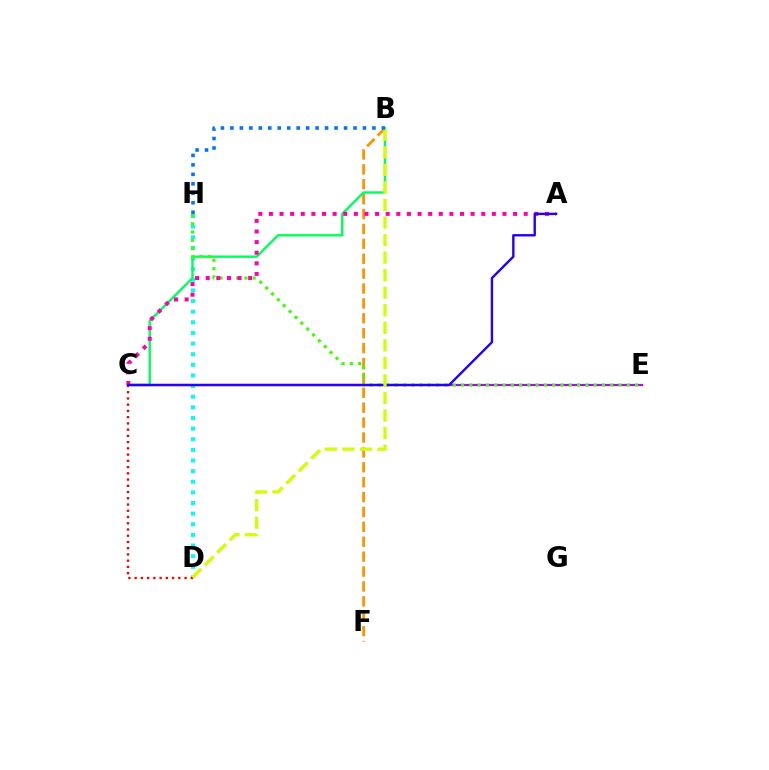{('D', 'H'): [{'color': '#00fff6', 'line_style': 'dotted', 'thickness': 2.89}], ('B', 'F'): [{'color': '#ff9400', 'line_style': 'dashed', 'thickness': 2.02}], ('B', 'C'): [{'color': '#00ff5c', 'line_style': 'solid', 'thickness': 1.72}], ('C', 'D'): [{'color': '#ff0000', 'line_style': 'dotted', 'thickness': 1.7}], ('C', 'E'): [{'color': '#b900ff', 'line_style': 'solid', 'thickness': 1.58}], ('E', 'H'): [{'color': '#3dff00', 'line_style': 'dotted', 'thickness': 2.25}], ('A', 'C'): [{'color': '#ff00ac', 'line_style': 'dotted', 'thickness': 2.88}, {'color': '#2500ff', 'line_style': 'solid', 'thickness': 1.72}], ('B', 'D'): [{'color': '#d1ff00', 'line_style': 'dashed', 'thickness': 2.38}], ('B', 'H'): [{'color': '#0074ff', 'line_style': 'dotted', 'thickness': 2.57}]}